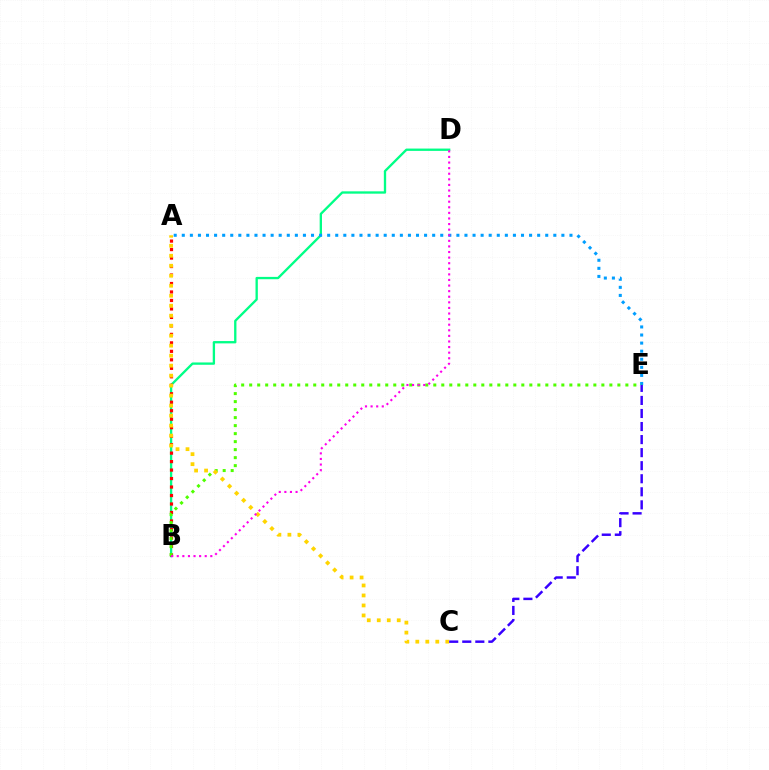{('B', 'D'): [{'color': '#00ff86', 'line_style': 'solid', 'thickness': 1.68}, {'color': '#ff00ed', 'line_style': 'dotted', 'thickness': 1.52}], ('A', 'B'): [{'color': '#ff0000', 'line_style': 'dotted', 'thickness': 2.3}], ('A', 'E'): [{'color': '#009eff', 'line_style': 'dotted', 'thickness': 2.19}], ('B', 'E'): [{'color': '#4fff00', 'line_style': 'dotted', 'thickness': 2.17}], ('A', 'C'): [{'color': '#ffd500', 'line_style': 'dotted', 'thickness': 2.71}], ('C', 'E'): [{'color': '#3700ff', 'line_style': 'dashed', 'thickness': 1.77}]}